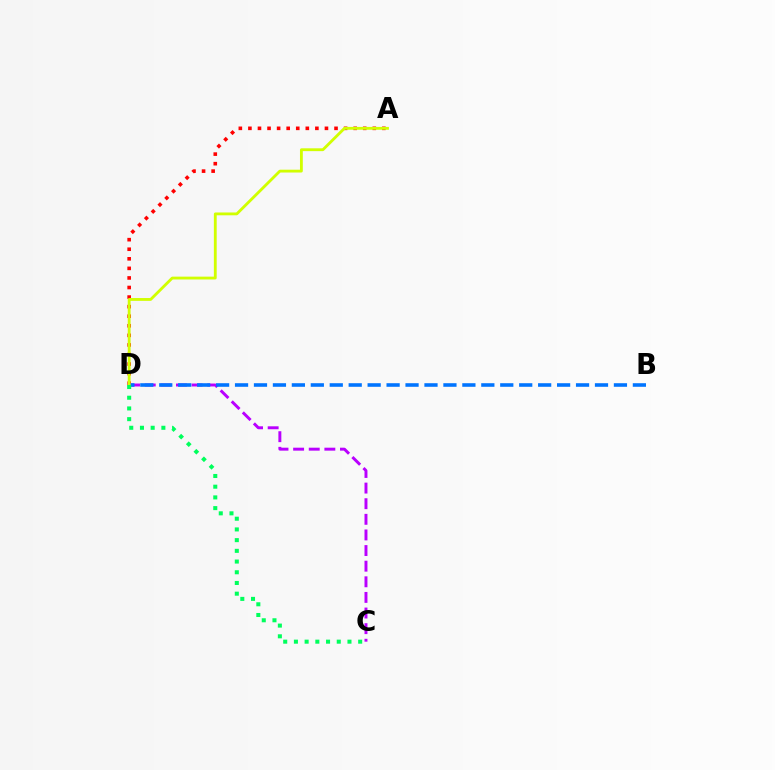{('C', 'D'): [{'color': '#b900ff', 'line_style': 'dashed', 'thickness': 2.12}, {'color': '#00ff5c', 'line_style': 'dotted', 'thickness': 2.91}], ('A', 'D'): [{'color': '#ff0000', 'line_style': 'dotted', 'thickness': 2.6}, {'color': '#d1ff00', 'line_style': 'solid', 'thickness': 2.03}], ('B', 'D'): [{'color': '#0074ff', 'line_style': 'dashed', 'thickness': 2.57}]}